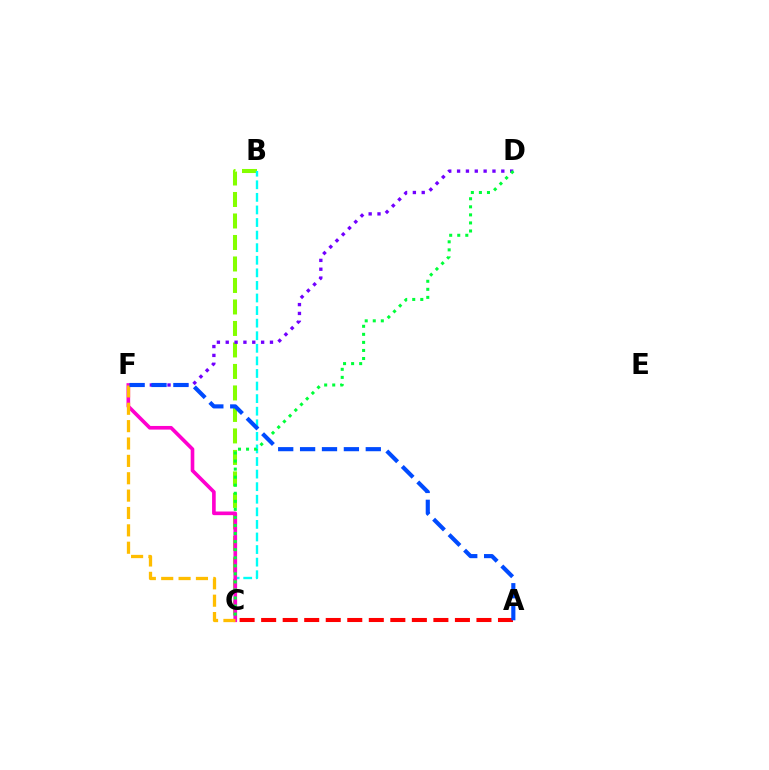{('B', 'C'): [{'color': '#84ff00', 'line_style': 'dashed', 'thickness': 2.92}, {'color': '#00fff6', 'line_style': 'dashed', 'thickness': 1.71}], ('D', 'F'): [{'color': '#7200ff', 'line_style': 'dotted', 'thickness': 2.4}], ('C', 'F'): [{'color': '#ff00cf', 'line_style': 'solid', 'thickness': 2.62}, {'color': '#ffbd00', 'line_style': 'dashed', 'thickness': 2.36}], ('C', 'D'): [{'color': '#00ff39', 'line_style': 'dotted', 'thickness': 2.19}], ('A', 'C'): [{'color': '#ff0000', 'line_style': 'dashed', 'thickness': 2.92}], ('A', 'F'): [{'color': '#004bff', 'line_style': 'dashed', 'thickness': 2.97}]}